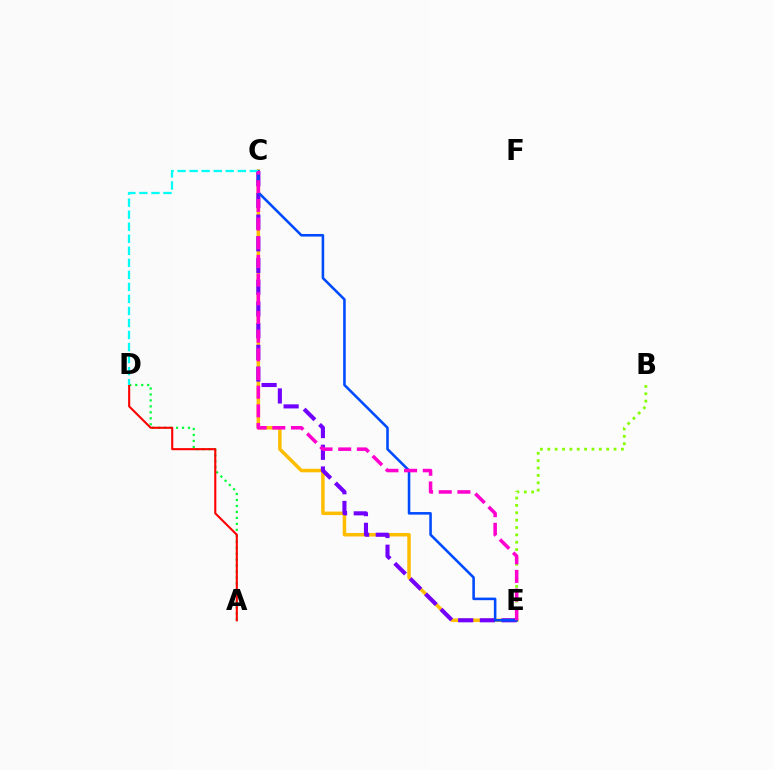{('C', 'E'): [{'color': '#ffbd00', 'line_style': 'solid', 'thickness': 2.52}, {'color': '#7200ff', 'line_style': 'dashed', 'thickness': 2.95}, {'color': '#004bff', 'line_style': 'solid', 'thickness': 1.85}, {'color': '#ff00cf', 'line_style': 'dashed', 'thickness': 2.54}], ('B', 'E'): [{'color': '#84ff00', 'line_style': 'dotted', 'thickness': 2.0}], ('A', 'D'): [{'color': '#00ff39', 'line_style': 'dotted', 'thickness': 1.62}, {'color': '#ff0000', 'line_style': 'solid', 'thickness': 1.51}], ('C', 'D'): [{'color': '#00fff6', 'line_style': 'dashed', 'thickness': 1.63}]}